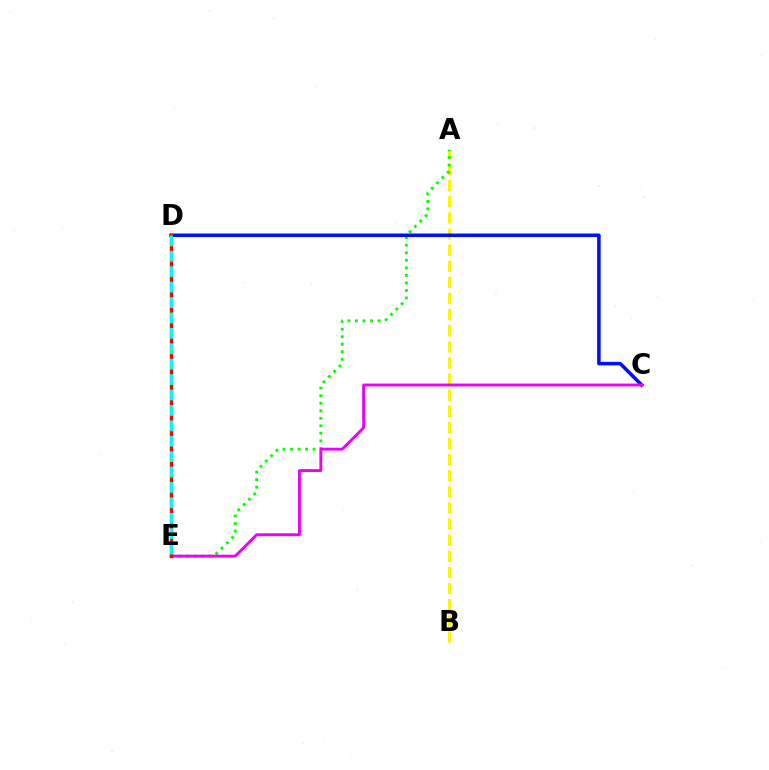{('A', 'B'): [{'color': '#fcf500', 'line_style': 'dashed', 'thickness': 2.19}], ('A', 'E'): [{'color': '#08ff00', 'line_style': 'dotted', 'thickness': 2.05}], ('C', 'D'): [{'color': '#0010ff', 'line_style': 'solid', 'thickness': 2.55}], ('C', 'E'): [{'color': '#ee00ff', 'line_style': 'solid', 'thickness': 2.08}], ('D', 'E'): [{'color': '#ff0000', 'line_style': 'solid', 'thickness': 2.4}, {'color': '#00fff6', 'line_style': 'dashed', 'thickness': 2.09}]}